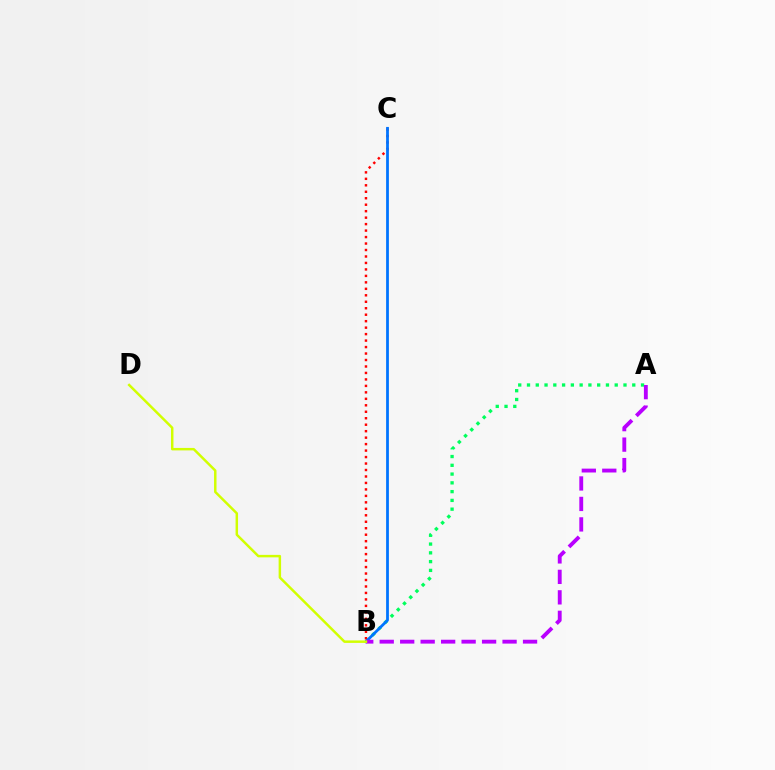{('A', 'B'): [{'color': '#00ff5c', 'line_style': 'dotted', 'thickness': 2.38}, {'color': '#b900ff', 'line_style': 'dashed', 'thickness': 2.78}], ('B', 'C'): [{'color': '#ff0000', 'line_style': 'dotted', 'thickness': 1.76}, {'color': '#0074ff', 'line_style': 'solid', 'thickness': 2.0}], ('B', 'D'): [{'color': '#d1ff00', 'line_style': 'solid', 'thickness': 1.78}]}